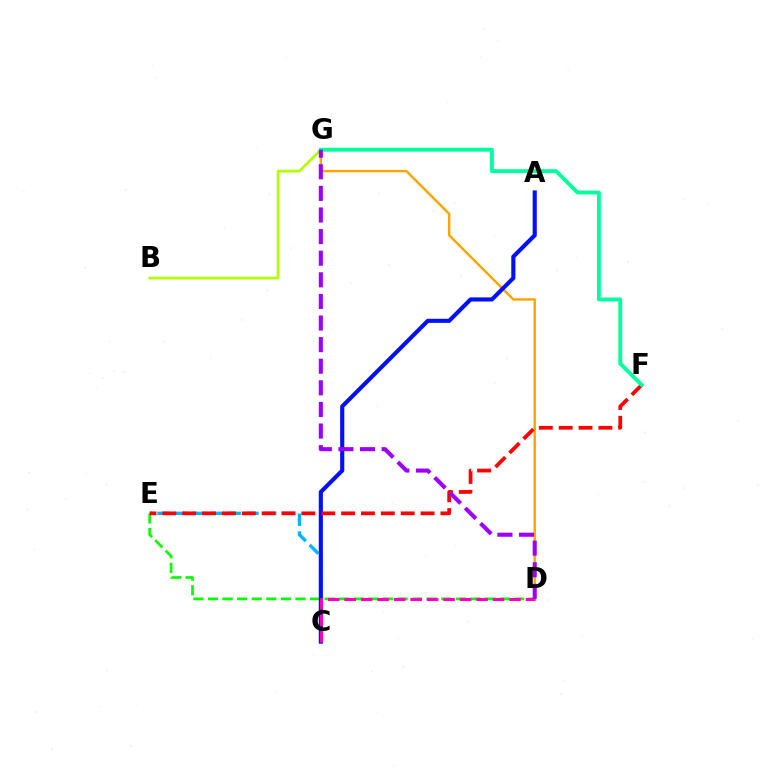{('D', 'E'): [{'color': '#08ff00', 'line_style': 'dashed', 'thickness': 1.98}], ('C', 'E'): [{'color': '#00b5ff', 'line_style': 'dashed', 'thickness': 2.42}], ('D', 'G'): [{'color': '#ffa500', 'line_style': 'solid', 'thickness': 1.75}, {'color': '#9b00ff', 'line_style': 'dashed', 'thickness': 2.94}], ('B', 'G'): [{'color': '#b3ff00', 'line_style': 'solid', 'thickness': 1.96}], ('A', 'C'): [{'color': '#0010ff', 'line_style': 'solid', 'thickness': 2.96}], ('E', 'F'): [{'color': '#ff0000', 'line_style': 'dashed', 'thickness': 2.7}], ('C', 'D'): [{'color': '#ff00bd', 'line_style': 'dashed', 'thickness': 2.24}], ('F', 'G'): [{'color': '#00ff9d', 'line_style': 'solid', 'thickness': 2.76}]}